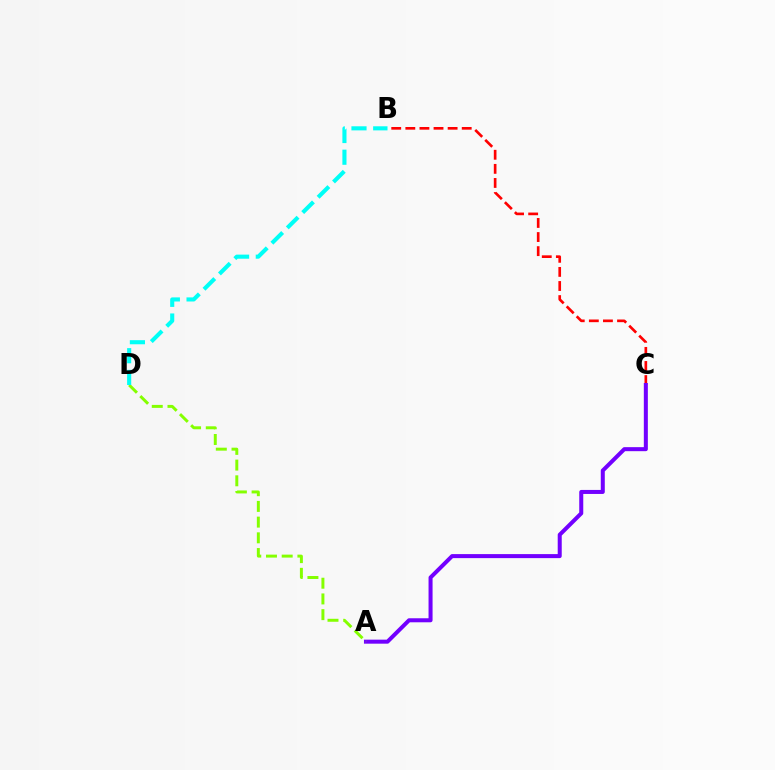{('B', 'C'): [{'color': '#ff0000', 'line_style': 'dashed', 'thickness': 1.91}], ('A', 'C'): [{'color': '#7200ff', 'line_style': 'solid', 'thickness': 2.89}], ('A', 'D'): [{'color': '#84ff00', 'line_style': 'dashed', 'thickness': 2.13}], ('B', 'D'): [{'color': '#00fff6', 'line_style': 'dashed', 'thickness': 2.95}]}